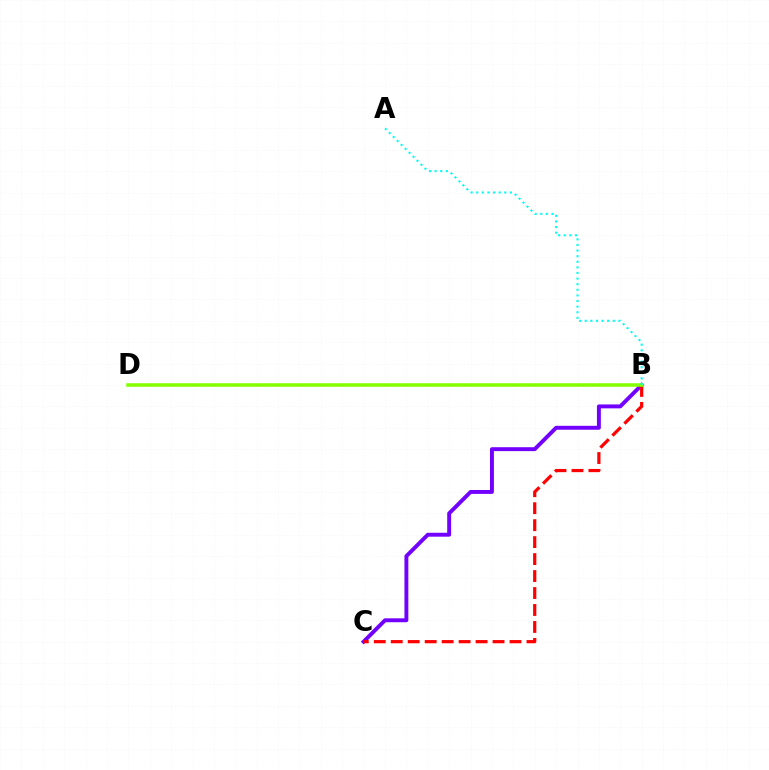{('B', 'C'): [{'color': '#7200ff', 'line_style': 'solid', 'thickness': 2.82}, {'color': '#ff0000', 'line_style': 'dashed', 'thickness': 2.3}], ('B', 'D'): [{'color': '#84ff00', 'line_style': 'solid', 'thickness': 2.54}], ('A', 'B'): [{'color': '#00fff6', 'line_style': 'dotted', 'thickness': 1.52}]}